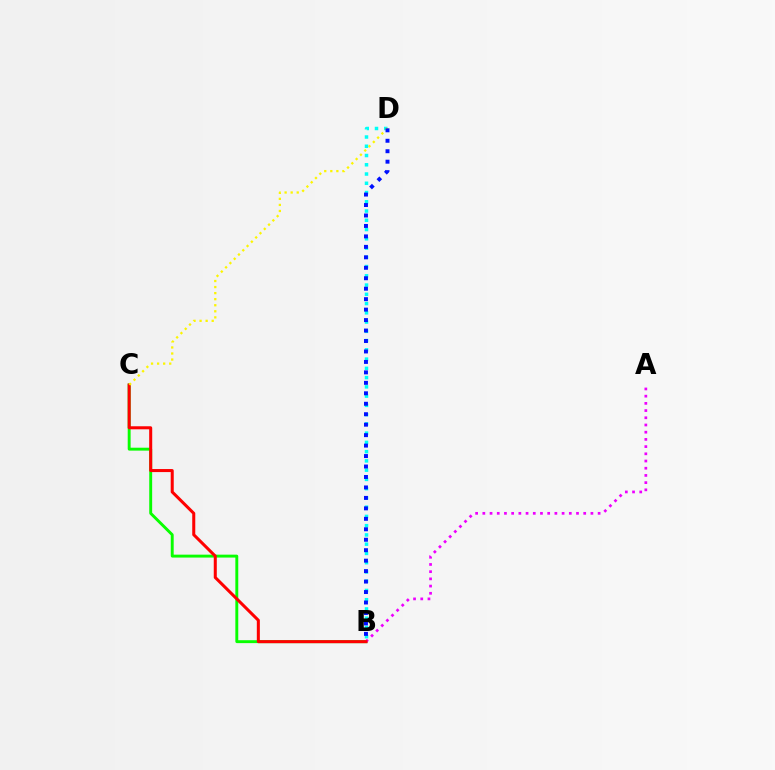{('B', 'D'): [{'color': '#00fff6', 'line_style': 'dotted', 'thickness': 2.51}, {'color': '#0010ff', 'line_style': 'dotted', 'thickness': 2.84}], ('B', 'C'): [{'color': '#08ff00', 'line_style': 'solid', 'thickness': 2.1}, {'color': '#ff0000', 'line_style': 'solid', 'thickness': 2.18}], ('A', 'B'): [{'color': '#ee00ff', 'line_style': 'dotted', 'thickness': 1.96}], ('C', 'D'): [{'color': '#fcf500', 'line_style': 'dotted', 'thickness': 1.65}]}